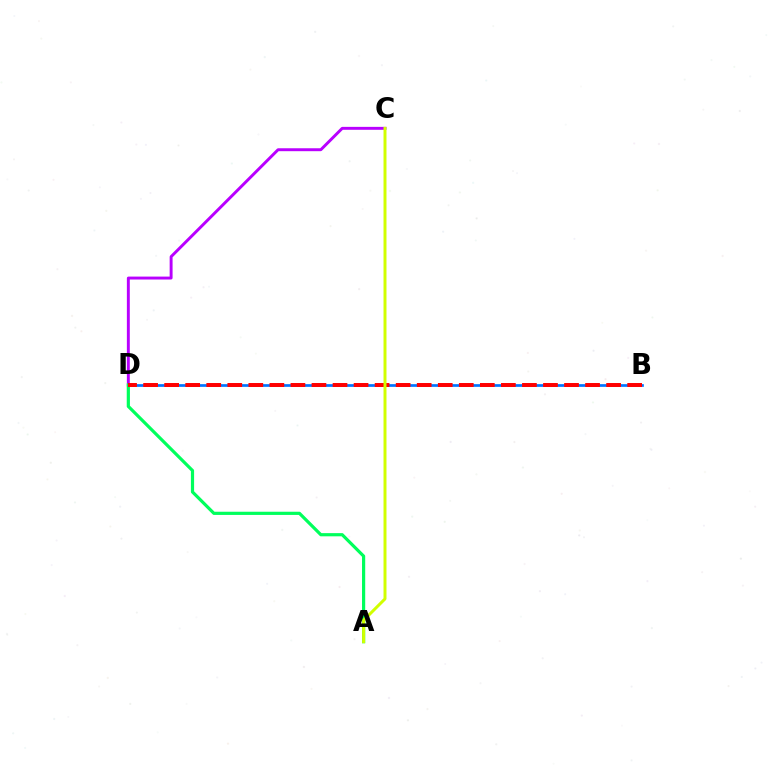{('B', 'D'): [{'color': '#0074ff', 'line_style': 'solid', 'thickness': 1.94}, {'color': '#ff0000', 'line_style': 'dashed', 'thickness': 2.86}], ('C', 'D'): [{'color': '#b900ff', 'line_style': 'solid', 'thickness': 2.11}], ('A', 'D'): [{'color': '#00ff5c', 'line_style': 'solid', 'thickness': 2.3}], ('A', 'C'): [{'color': '#d1ff00', 'line_style': 'solid', 'thickness': 2.14}]}